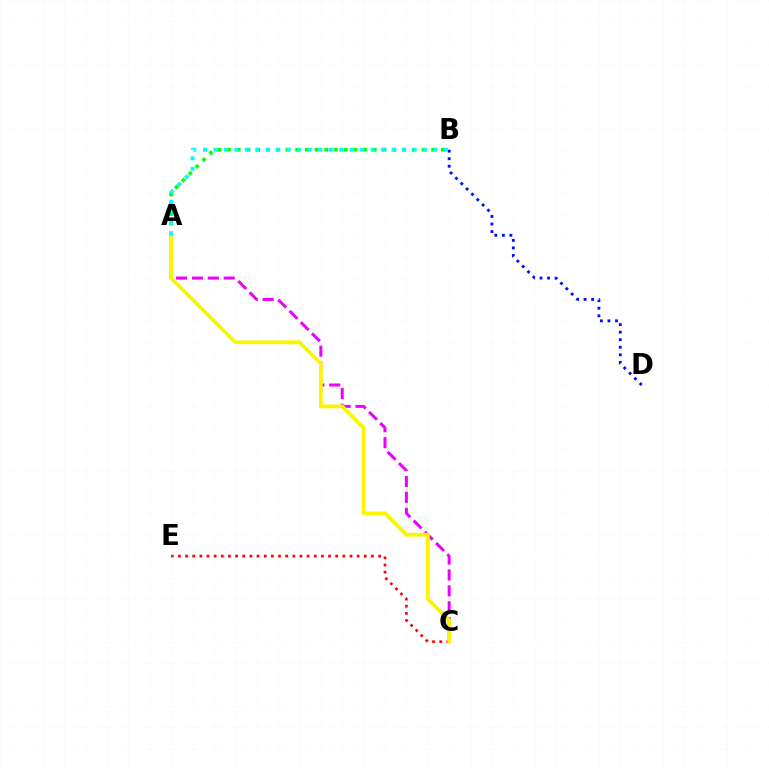{('A', 'B'): [{'color': '#08ff00', 'line_style': 'dotted', 'thickness': 2.64}, {'color': '#00fff6', 'line_style': 'dotted', 'thickness': 2.85}], ('B', 'D'): [{'color': '#0010ff', 'line_style': 'dotted', 'thickness': 2.05}], ('A', 'C'): [{'color': '#ee00ff', 'line_style': 'dashed', 'thickness': 2.16}, {'color': '#fcf500', 'line_style': 'solid', 'thickness': 2.76}], ('C', 'E'): [{'color': '#ff0000', 'line_style': 'dotted', 'thickness': 1.94}]}